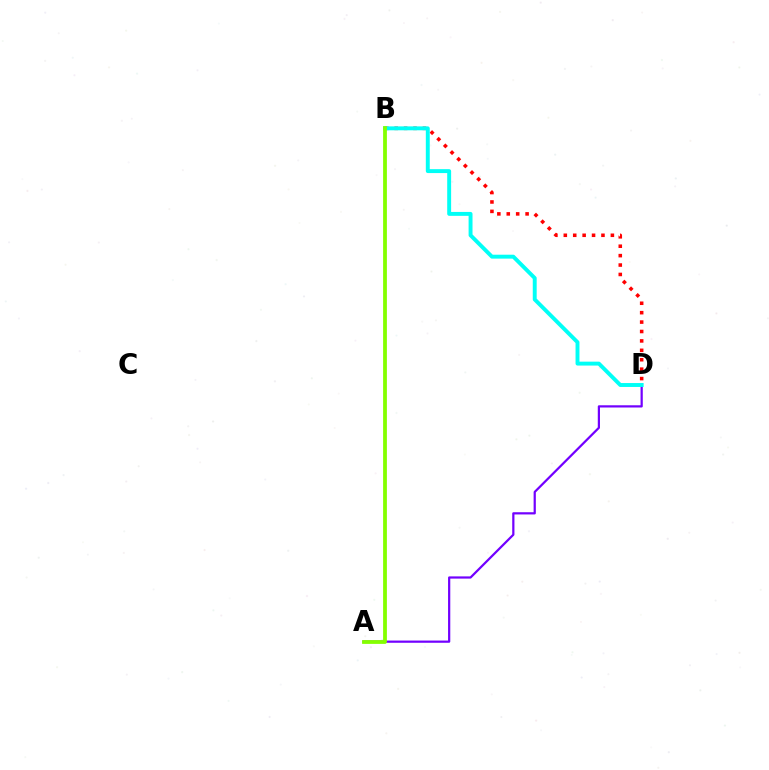{('B', 'D'): [{'color': '#ff0000', 'line_style': 'dotted', 'thickness': 2.56}, {'color': '#00fff6', 'line_style': 'solid', 'thickness': 2.82}], ('A', 'D'): [{'color': '#7200ff', 'line_style': 'solid', 'thickness': 1.6}], ('A', 'B'): [{'color': '#84ff00', 'line_style': 'solid', 'thickness': 2.72}]}